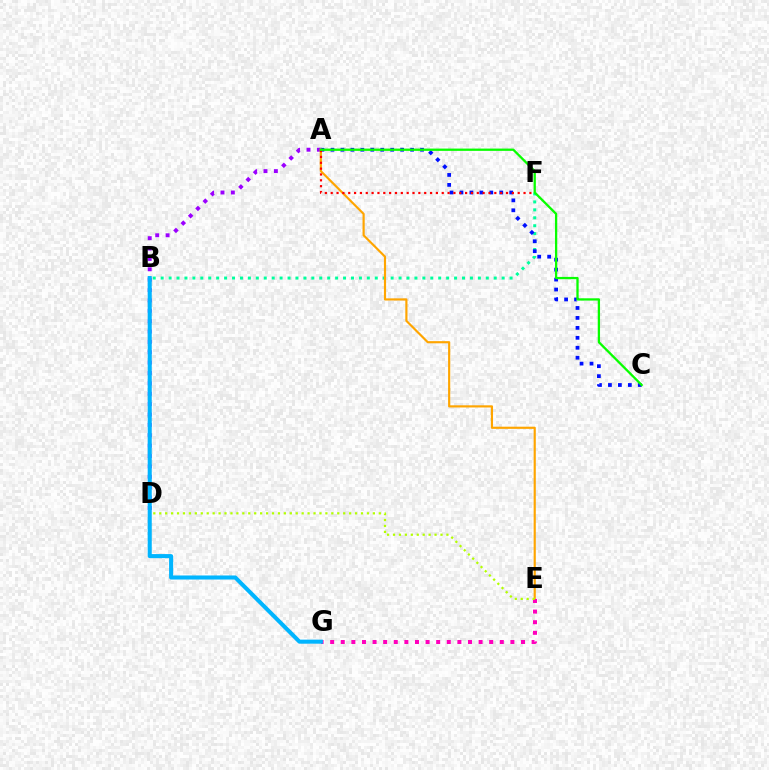{('B', 'F'): [{'color': '#00ff9d', 'line_style': 'dotted', 'thickness': 2.15}], ('A', 'C'): [{'color': '#0010ff', 'line_style': 'dotted', 'thickness': 2.7}, {'color': '#08ff00', 'line_style': 'solid', 'thickness': 1.65}], ('A', 'D'): [{'color': '#9b00ff', 'line_style': 'dotted', 'thickness': 2.82}], ('A', 'E'): [{'color': '#ffa500', 'line_style': 'solid', 'thickness': 1.56}], ('A', 'F'): [{'color': '#ff0000', 'line_style': 'dotted', 'thickness': 1.59}], ('E', 'G'): [{'color': '#ff00bd', 'line_style': 'dotted', 'thickness': 2.88}], ('D', 'E'): [{'color': '#b3ff00', 'line_style': 'dotted', 'thickness': 1.61}], ('B', 'G'): [{'color': '#00b5ff', 'line_style': 'solid', 'thickness': 2.92}]}